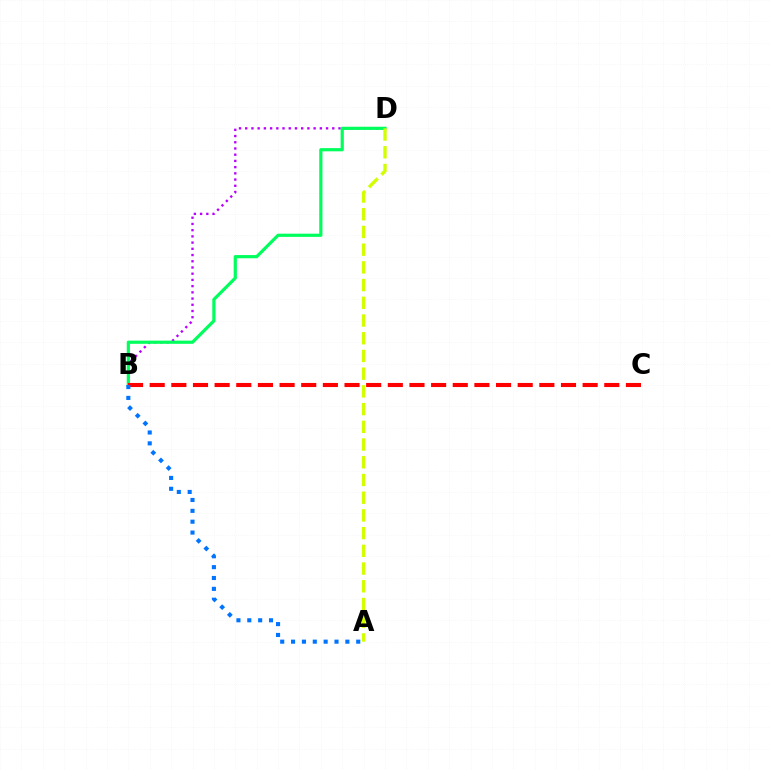{('B', 'D'): [{'color': '#b900ff', 'line_style': 'dotted', 'thickness': 1.69}, {'color': '#00ff5c', 'line_style': 'solid', 'thickness': 2.3}], ('B', 'C'): [{'color': '#ff0000', 'line_style': 'dashed', 'thickness': 2.94}], ('A', 'D'): [{'color': '#d1ff00', 'line_style': 'dashed', 'thickness': 2.41}], ('A', 'B'): [{'color': '#0074ff', 'line_style': 'dotted', 'thickness': 2.95}]}